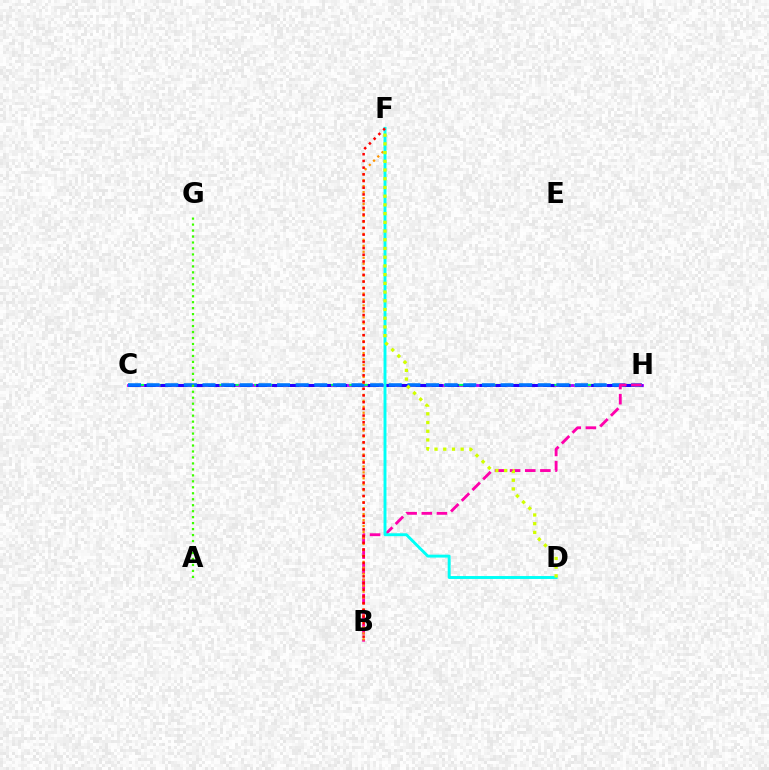{('C', 'H'): [{'color': '#b900ff', 'line_style': 'solid', 'thickness': 2.04}, {'color': '#00ff5c', 'line_style': 'dashed', 'thickness': 1.61}, {'color': '#2500ff', 'line_style': 'dashed', 'thickness': 2.17}, {'color': '#0074ff', 'line_style': 'dashed', 'thickness': 2.53}], ('B', 'H'): [{'color': '#ff00ac', 'line_style': 'dashed', 'thickness': 2.06}], ('B', 'F'): [{'color': '#ff9400', 'line_style': 'dotted', 'thickness': 1.62}, {'color': '#ff0000', 'line_style': 'dotted', 'thickness': 1.82}], ('A', 'G'): [{'color': '#3dff00', 'line_style': 'dotted', 'thickness': 1.62}], ('D', 'F'): [{'color': '#00fff6', 'line_style': 'solid', 'thickness': 2.1}, {'color': '#d1ff00', 'line_style': 'dotted', 'thickness': 2.37}]}